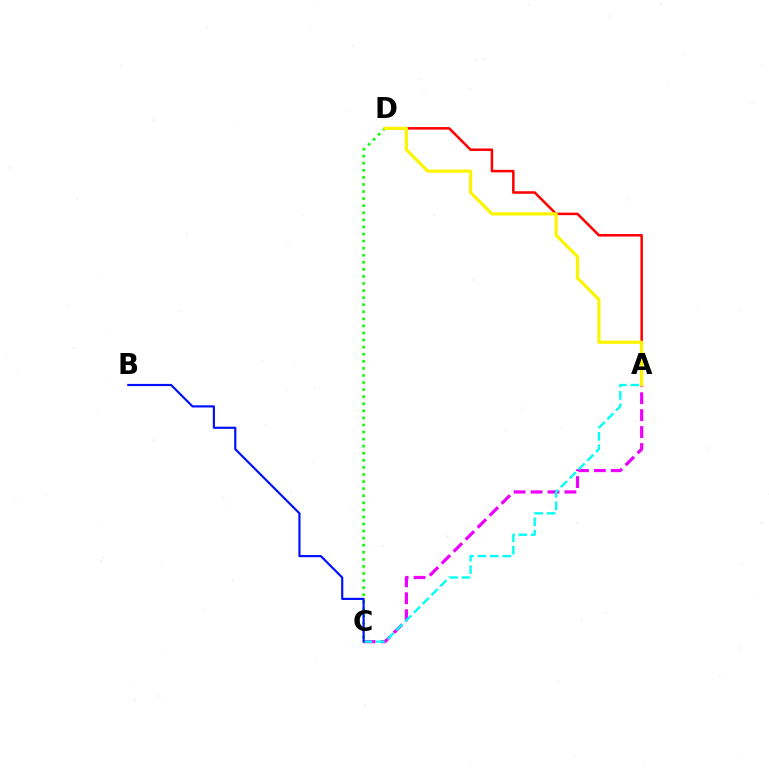{('A', 'D'): [{'color': '#ff0000', 'line_style': 'solid', 'thickness': 1.81}, {'color': '#fcf500', 'line_style': 'solid', 'thickness': 2.31}], ('A', 'C'): [{'color': '#ee00ff', 'line_style': 'dashed', 'thickness': 2.3}, {'color': '#00fff6', 'line_style': 'dashed', 'thickness': 1.69}], ('C', 'D'): [{'color': '#08ff00', 'line_style': 'dotted', 'thickness': 1.92}], ('B', 'C'): [{'color': '#0010ff', 'line_style': 'solid', 'thickness': 1.57}]}